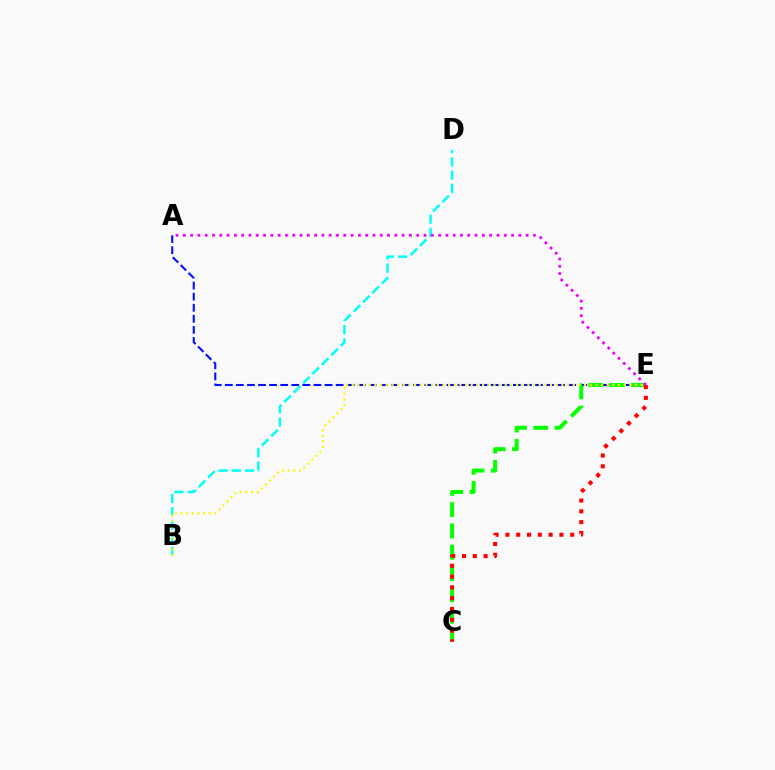{('A', 'E'): [{'color': '#0010ff', 'line_style': 'dashed', 'thickness': 1.51}, {'color': '#ee00ff', 'line_style': 'dotted', 'thickness': 1.98}], ('B', 'D'): [{'color': '#00fff6', 'line_style': 'dashed', 'thickness': 1.8}], ('C', 'E'): [{'color': '#08ff00', 'line_style': 'dashed', 'thickness': 2.9}, {'color': '#ff0000', 'line_style': 'dotted', 'thickness': 2.93}], ('B', 'E'): [{'color': '#fcf500', 'line_style': 'dotted', 'thickness': 1.54}]}